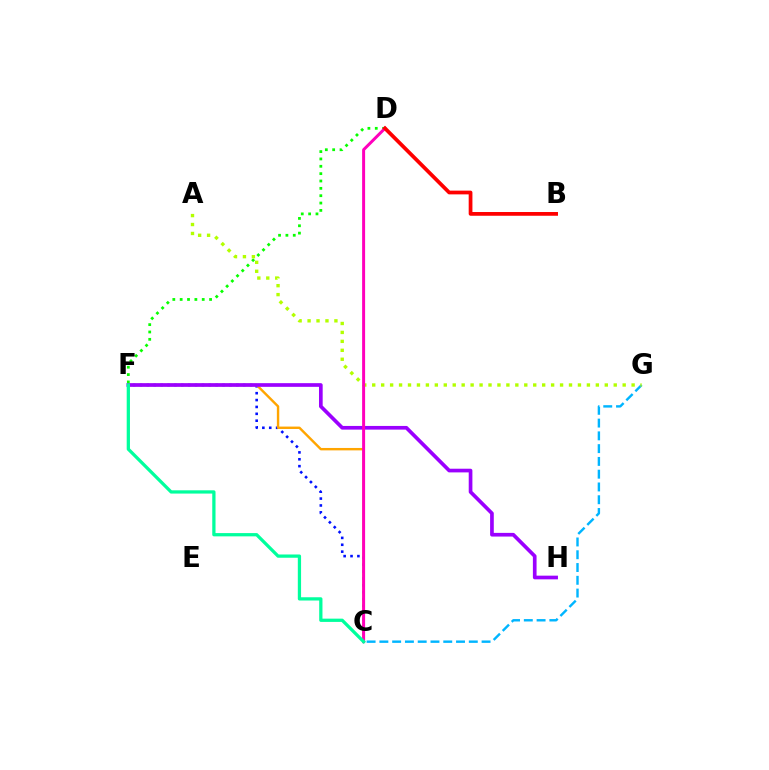{('C', 'G'): [{'color': '#00b5ff', 'line_style': 'dashed', 'thickness': 1.74}], ('D', 'F'): [{'color': '#08ff00', 'line_style': 'dotted', 'thickness': 2.0}], ('A', 'G'): [{'color': '#b3ff00', 'line_style': 'dotted', 'thickness': 2.43}], ('C', 'F'): [{'color': '#0010ff', 'line_style': 'dotted', 'thickness': 1.87}, {'color': '#ffa500', 'line_style': 'solid', 'thickness': 1.74}, {'color': '#00ff9d', 'line_style': 'solid', 'thickness': 2.35}], ('F', 'H'): [{'color': '#9b00ff', 'line_style': 'solid', 'thickness': 2.65}], ('C', 'D'): [{'color': '#ff00bd', 'line_style': 'solid', 'thickness': 2.15}], ('B', 'D'): [{'color': '#ff0000', 'line_style': 'solid', 'thickness': 2.7}]}